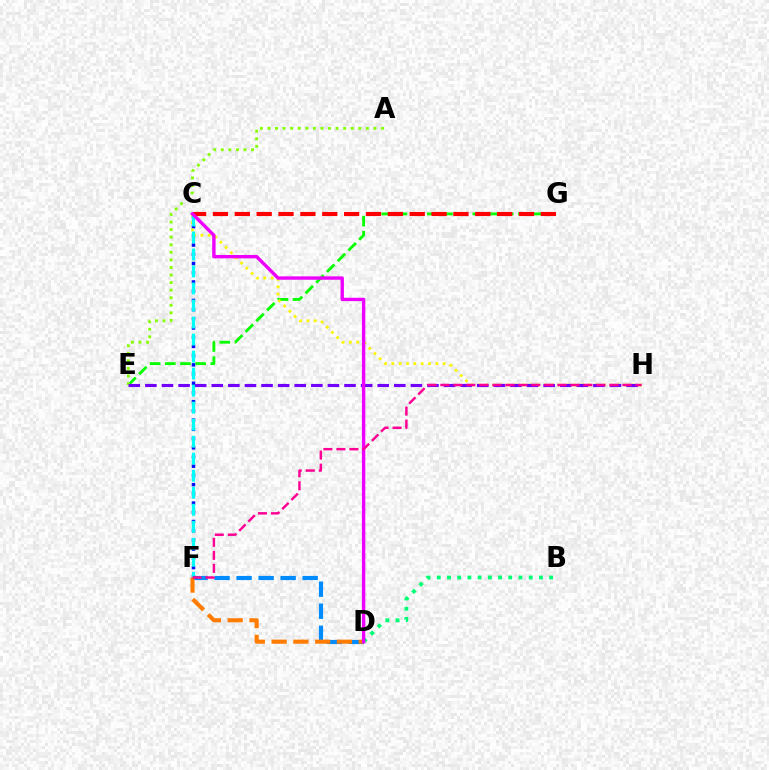{('C', 'F'): [{'color': '#0010ff', 'line_style': 'dotted', 'thickness': 2.5}, {'color': '#00fff6', 'line_style': 'dashed', 'thickness': 2.31}], ('B', 'D'): [{'color': '#00ff74', 'line_style': 'dotted', 'thickness': 2.77}], ('E', 'G'): [{'color': '#08ff00', 'line_style': 'dashed', 'thickness': 2.06}], ('A', 'E'): [{'color': '#84ff00', 'line_style': 'dotted', 'thickness': 2.06}], ('C', 'H'): [{'color': '#fcf500', 'line_style': 'dotted', 'thickness': 1.99}], ('D', 'F'): [{'color': '#008cff', 'line_style': 'dashed', 'thickness': 2.99}, {'color': '#ff7c00', 'line_style': 'dashed', 'thickness': 2.96}], ('E', 'H'): [{'color': '#7200ff', 'line_style': 'dashed', 'thickness': 2.25}], ('C', 'G'): [{'color': '#ff0000', 'line_style': 'dashed', 'thickness': 2.97}], ('C', 'D'): [{'color': '#ee00ff', 'line_style': 'solid', 'thickness': 2.44}], ('F', 'H'): [{'color': '#ff0094', 'line_style': 'dashed', 'thickness': 1.77}]}